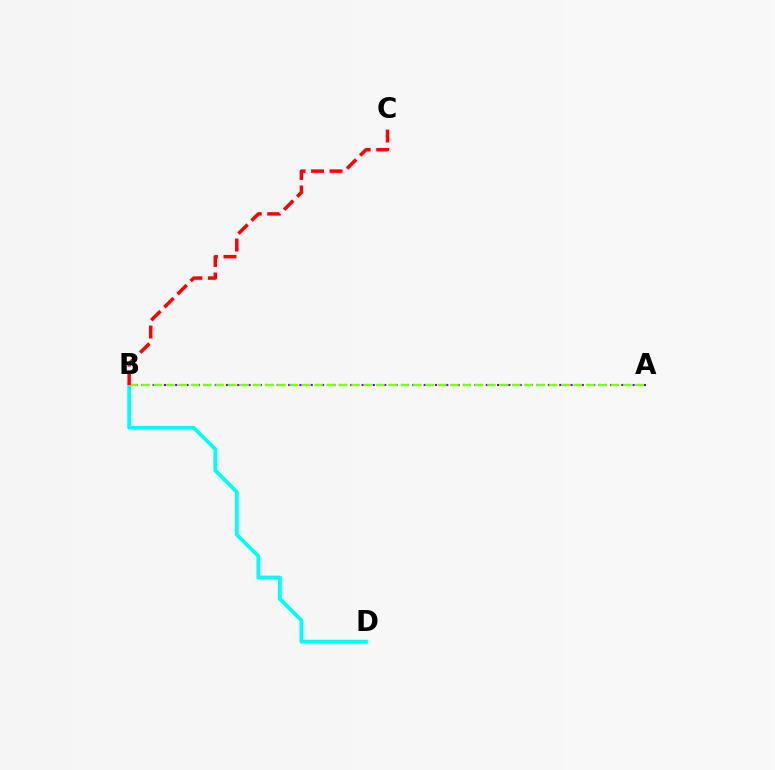{('A', 'B'): [{'color': '#7200ff', 'line_style': 'dotted', 'thickness': 1.53}, {'color': '#84ff00', 'line_style': 'dashed', 'thickness': 1.68}], ('B', 'D'): [{'color': '#00fff6', 'line_style': 'solid', 'thickness': 2.71}], ('B', 'C'): [{'color': '#ff0000', 'line_style': 'dashed', 'thickness': 2.51}]}